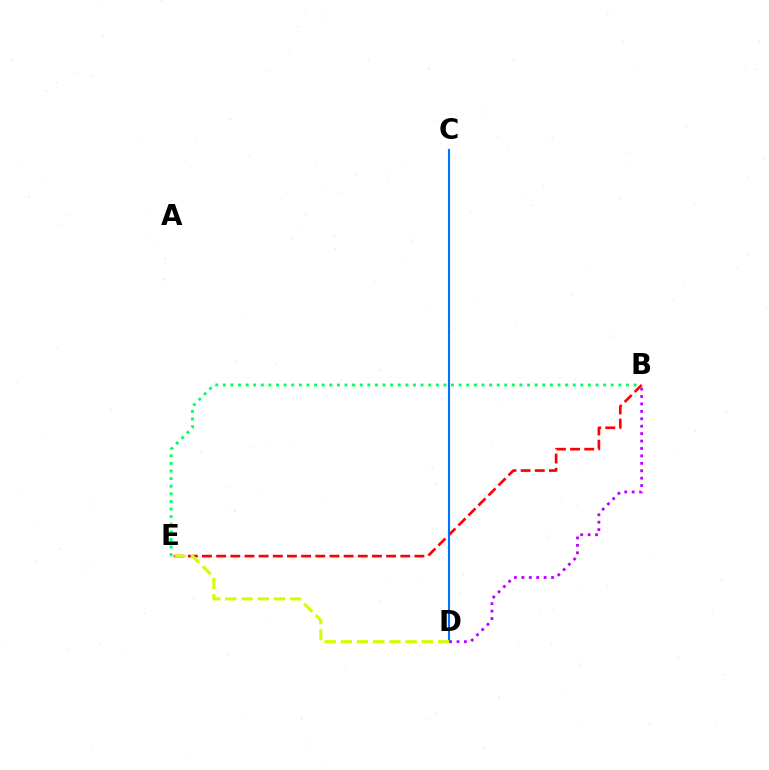{('B', 'E'): [{'color': '#ff0000', 'line_style': 'dashed', 'thickness': 1.92}, {'color': '#00ff5c', 'line_style': 'dotted', 'thickness': 2.07}], ('C', 'D'): [{'color': '#0074ff', 'line_style': 'solid', 'thickness': 1.53}], ('B', 'D'): [{'color': '#b900ff', 'line_style': 'dotted', 'thickness': 2.02}], ('D', 'E'): [{'color': '#d1ff00', 'line_style': 'dashed', 'thickness': 2.2}]}